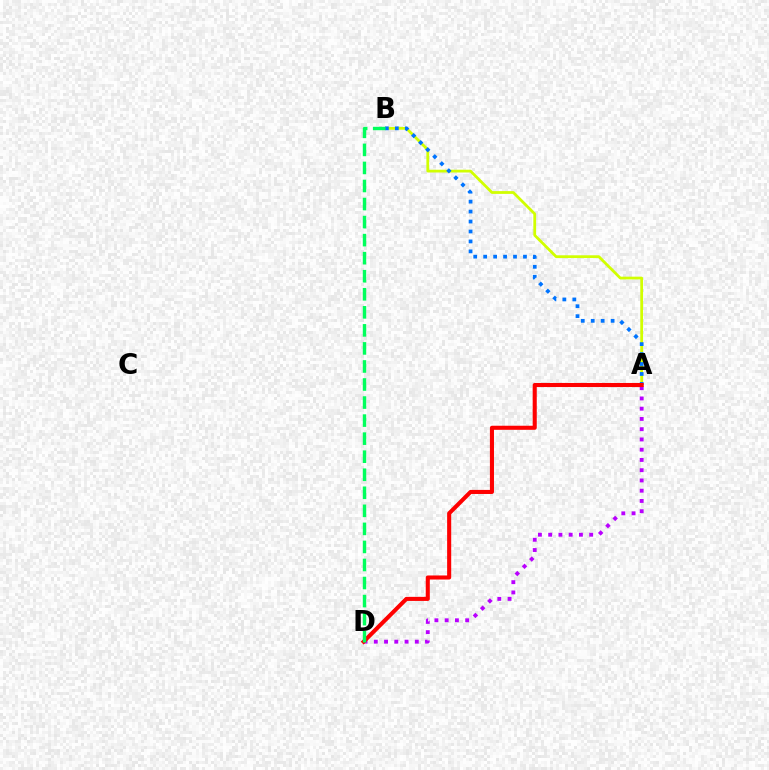{('A', 'D'): [{'color': '#b900ff', 'line_style': 'dotted', 'thickness': 2.78}, {'color': '#ff0000', 'line_style': 'solid', 'thickness': 2.93}], ('A', 'B'): [{'color': '#d1ff00', 'line_style': 'solid', 'thickness': 2.0}, {'color': '#0074ff', 'line_style': 'dotted', 'thickness': 2.7}], ('B', 'D'): [{'color': '#00ff5c', 'line_style': 'dashed', 'thickness': 2.45}]}